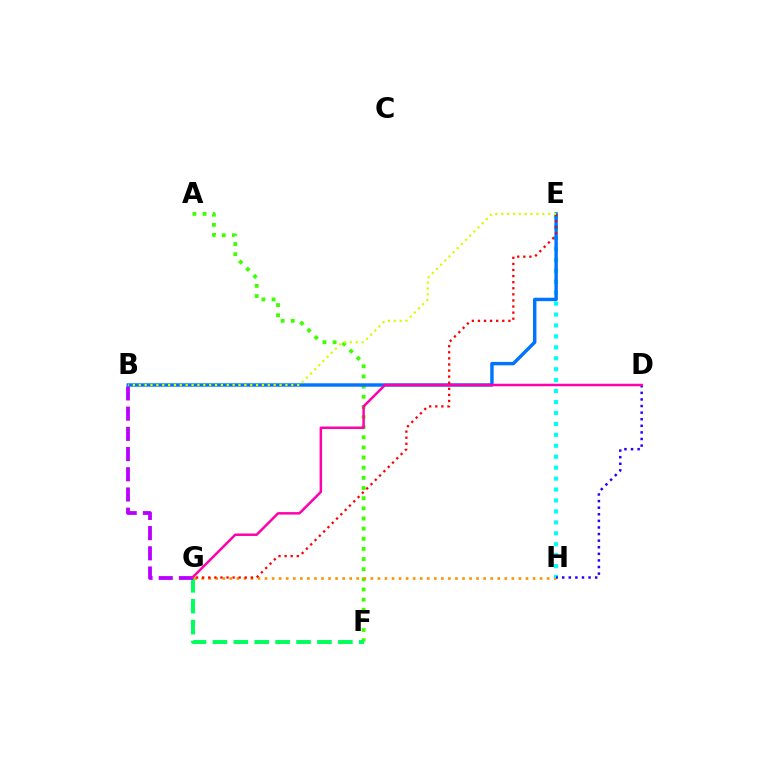{('A', 'F'): [{'color': '#3dff00', 'line_style': 'dotted', 'thickness': 2.76}], ('F', 'G'): [{'color': '#00ff5c', 'line_style': 'dashed', 'thickness': 2.84}], ('B', 'G'): [{'color': '#b900ff', 'line_style': 'dashed', 'thickness': 2.75}], ('G', 'H'): [{'color': '#ff9400', 'line_style': 'dotted', 'thickness': 1.92}], ('E', 'H'): [{'color': '#00fff6', 'line_style': 'dotted', 'thickness': 2.97}], ('D', 'H'): [{'color': '#2500ff', 'line_style': 'dotted', 'thickness': 1.79}], ('B', 'E'): [{'color': '#0074ff', 'line_style': 'solid', 'thickness': 2.47}, {'color': '#d1ff00', 'line_style': 'dotted', 'thickness': 1.59}], ('D', 'G'): [{'color': '#ff00ac', 'line_style': 'solid', 'thickness': 1.79}], ('E', 'G'): [{'color': '#ff0000', 'line_style': 'dotted', 'thickness': 1.65}]}